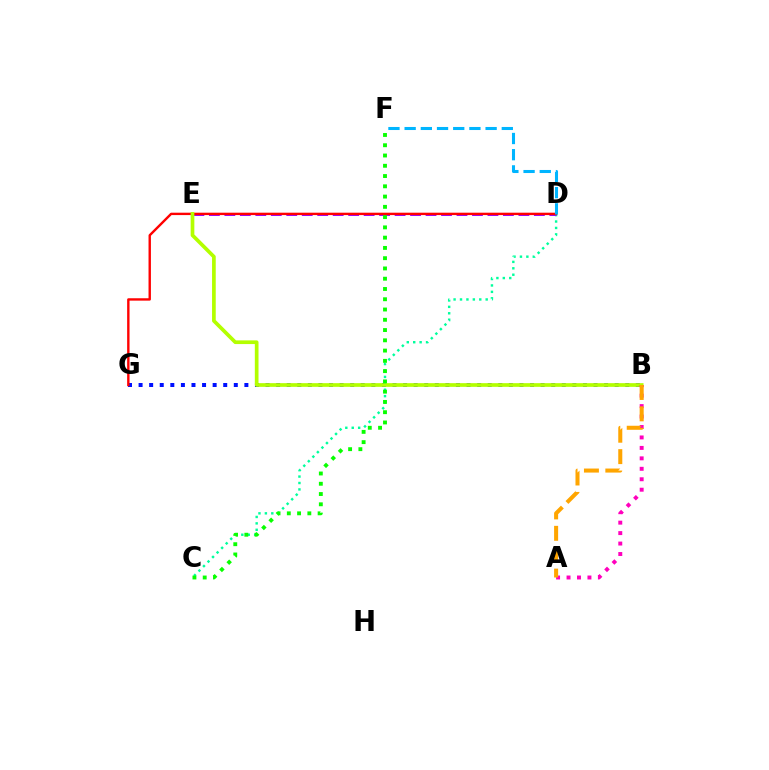{('B', 'G'): [{'color': '#0010ff', 'line_style': 'dotted', 'thickness': 2.87}], ('C', 'D'): [{'color': '#00ff9d', 'line_style': 'dotted', 'thickness': 1.74}], ('D', 'E'): [{'color': '#9b00ff', 'line_style': 'dashed', 'thickness': 2.1}], ('D', 'G'): [{'color': '#ff0000', 'line_style': 'solid', 'thickness': 1.72}], ('B', 'E'): [{'color': '#b3ff00', 'line_style': 'solid', 'thickness': 2.66}], ('D', 'F'): [{'color': '#00b5ff', 'line_style': 'dashed', 'thickness': 2.2}], ('A', 'B'): [{'color': '#ff00bd', 'line_style': 'dotted', 'thickness': 2.84}, {'color': '#ffa500', 'line_style': 'dashed', 'thickness': 2.91}], ('C', 'F'): [{'color': '#08ff00', 'line_style': 'dotted', 'thickness': 2.79}]}